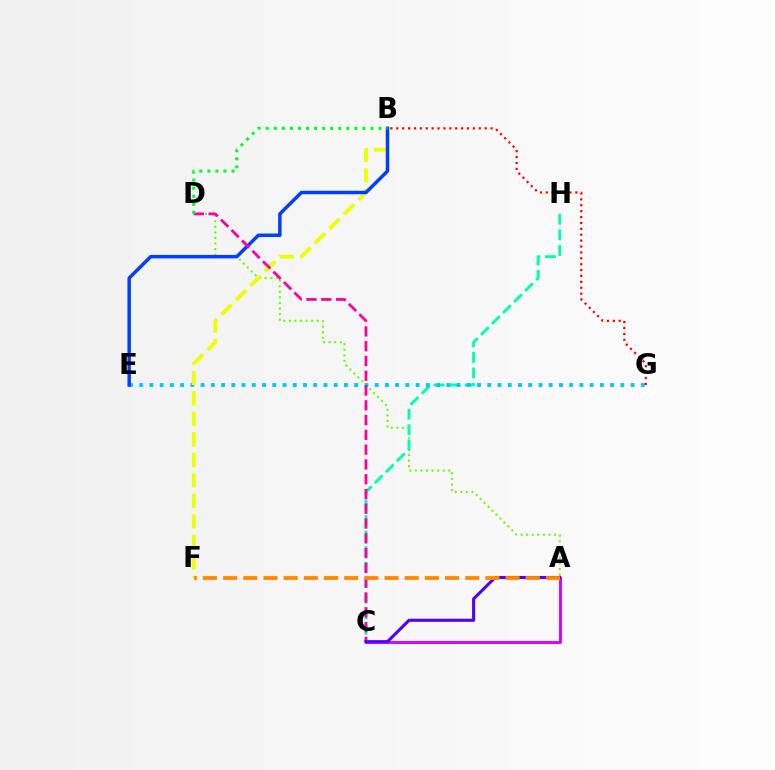{('A', 'D'): [{'color': '#66ff00', 'line_style': 'dotted', 'thickness': 1.51}], ('C', 'H'): [{'color': '#00ffaf', 'line_style': 'dashed', 'thickness': 2.11}], ('E', 'G'): [{'color': '#00c7ff', 'line_style': 'dotted', 'thickness': 2.78}], ('B', 'F'): [{'color': '#eeff00', 'line_style': 'dashed', 'thickness': 2.78}], ('B', 'E'): [{'color': '#003fff', 'line_style': 'solid', 'thickness': 2.5}], ('A', 'C'): [{'color': '#d600ff', 'line_style': 'solid', 'thickness': 2.08}, {'color': '#4f00ff', 'line_style': 'solid', 'thickness': 2.22}], ('C', 'D'): [{'color': '#ff00a0', 'line_style': 'dashed', 'thickness': 2.01}], ('B', 'G'): [{'color': '#ff0000', 'line_style': 'dotted', 'thickness': 1.6}], ('B', 'D'): [{'color': '#00ff27', 'line_style': 'dotted', 'thickness': 2.19}], ('A', 'F'): [{'color': '#ff8800', 'line_style': 'dashed', 'thickness': 2.74}]}